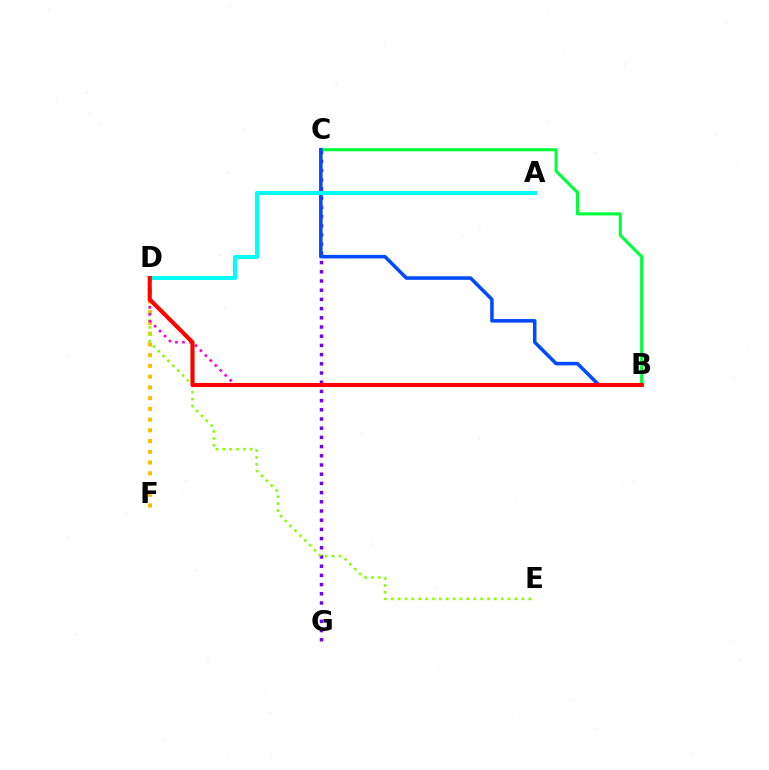{('C', 'G'): [{'color': '#7200ff', 'line_style': 'dotted', 'thickness': 2.5}], ('D', 'F'): [{'color': '#ffbd00', 'line_style': 'dotted', 'thickness': 2.92}], ('D', 'E'): [{'color': '#84ff00', 'line_style': 'dotted', 'thickness': 1.87}], ('B', 'D'): [{'color': '#ff00cf', 'line_style': 'dotted', 'thickness': 1.9}, {'color': '#ff0000', 'line_style': 'solid', 'thickness': 2.96}], ('B', 'C'): [{'color': '#00ff39', 'line_style': 'solid', 'thickness': 2.22}, {'color': '#004bff', 'line_style': 'solid', 'thickness': 2.55}], ('A', 'D'): [{'color': '#00fff6', 'line_style': 'solid', 'thickness': 2.9}]}